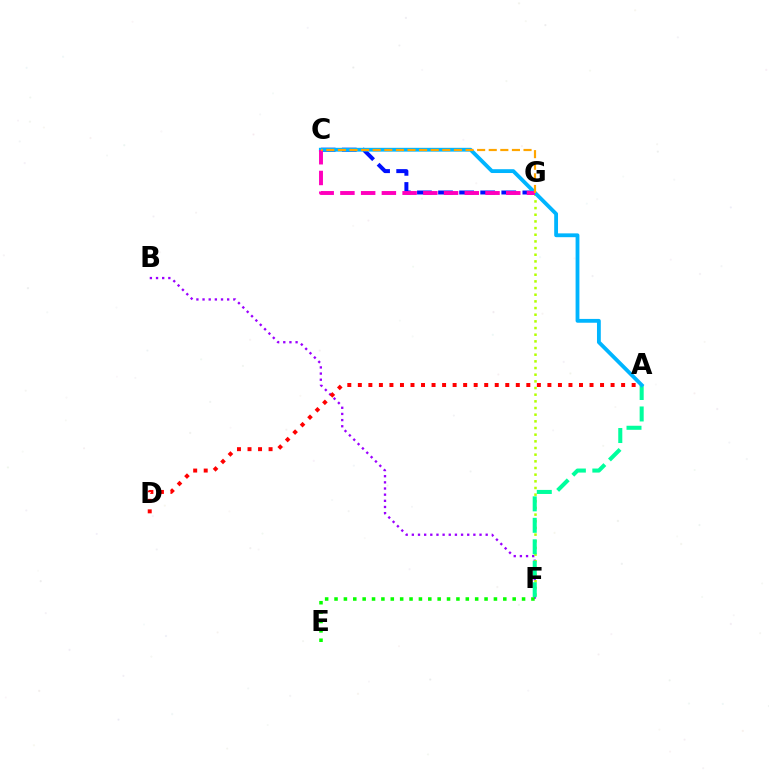{('B', 'F'): [{'color': '#9b00ff', 'line_style': 'dotted', 'thickness': 1.67}], ('F', 'G'): [{'color': '#b3ff00', 'line_style': 'dotted', 'thickness': 1.81}], ('E', 'F'): [{'color': '#08ff00', 'line_style': 'dotted', 'thickness': 2.55}], ('C', 'G'): [{'color': '#0010ff', 'line_style': 'dashed', 'thickness': 2.86}, {'color': '#ff00bd', 'line_style': 'dashed', 'thickness': 2.82}, {'color': '#ffa500', 'line_style': 'dashed', 'thickness': 1.58}], ('A', 'F'): [{'color': '#00ff9d', 'line_style': 'dashed', 'thickness': 2.92}], ('A', 'C'): [{'color': '#00b5ff', 'line_style': 'solid', 'thickness': 2.75}], ('A', 'D'): [{'color': '#ff0000', 'line_style': 'dotted', 'thickness': 2.86}]}